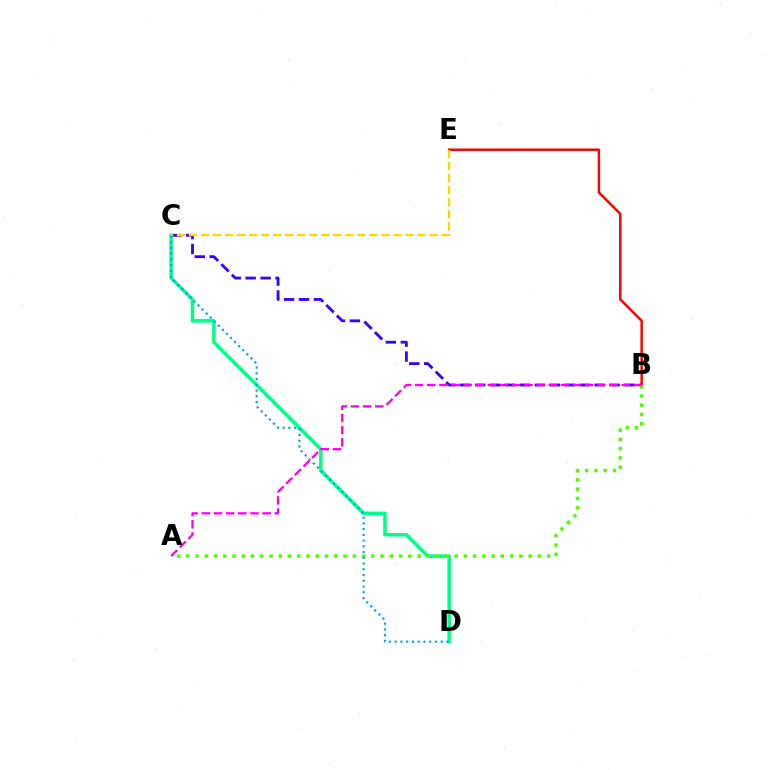{('B', 'E'): [{'color': '#ff0000', 'line_style': 'solid', 'thickness': 1.79}], ('C', 'D'): [{'color': '#00ff86', 'line_style': 'solid', 'thickness': 2.55}, {'color': '#009eff', 'line_style': 'dotted', 'thickness': 1.56}], ('B', 'C'): [{'color': '#3700ff', 'line_style': 'dashed', 'thickness': 2.03}], ('A', 'B'): [{'color': '#4fff00', 'line_style': 'dotted', 'thickness': 2.51}, {'color': '#ff00ed', 'line_style': 'dashed', 'thickness': 1.65}], ('C', 'E'): [{'color': '#ffd500', 'line_style': 'dashed', 'thickness': 1.63}]}